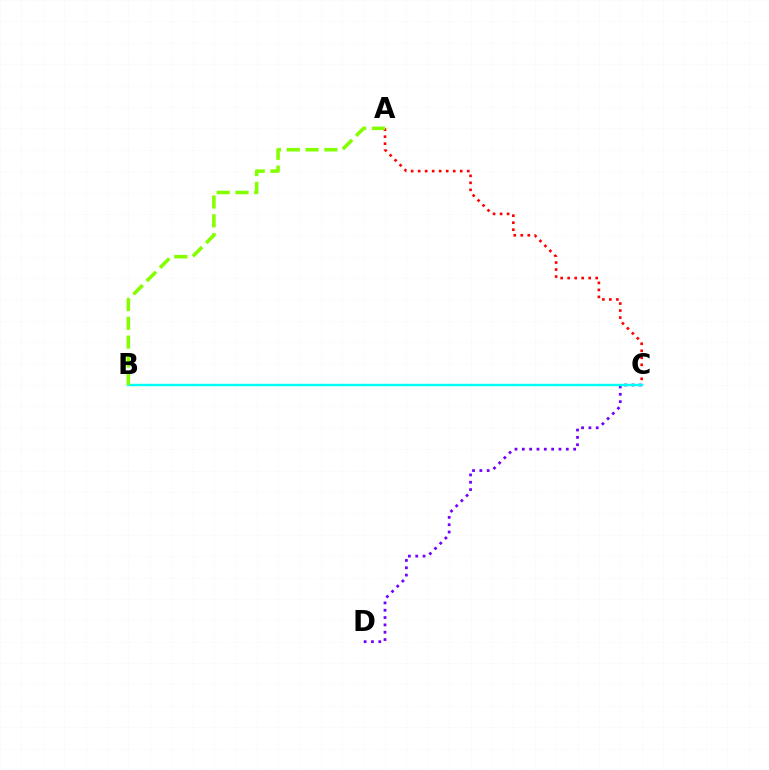{('A', 'C'): [{'color': '#ff0000', 'line_style': 'dotted', 'thickness': 1.9}], ('C', 'D'): [{'color': '#7200ff', 'line_style': 'dotted', 'thickness': 1.99}], ('B', 'C'): [{'color': '#00fff6', 'line_style': 'solid', 'thickness': 1.75}], ('A', 'B'): [{'color': '#84ff00', 'line_style': 'dashed', 'thickness': 2.56}]}